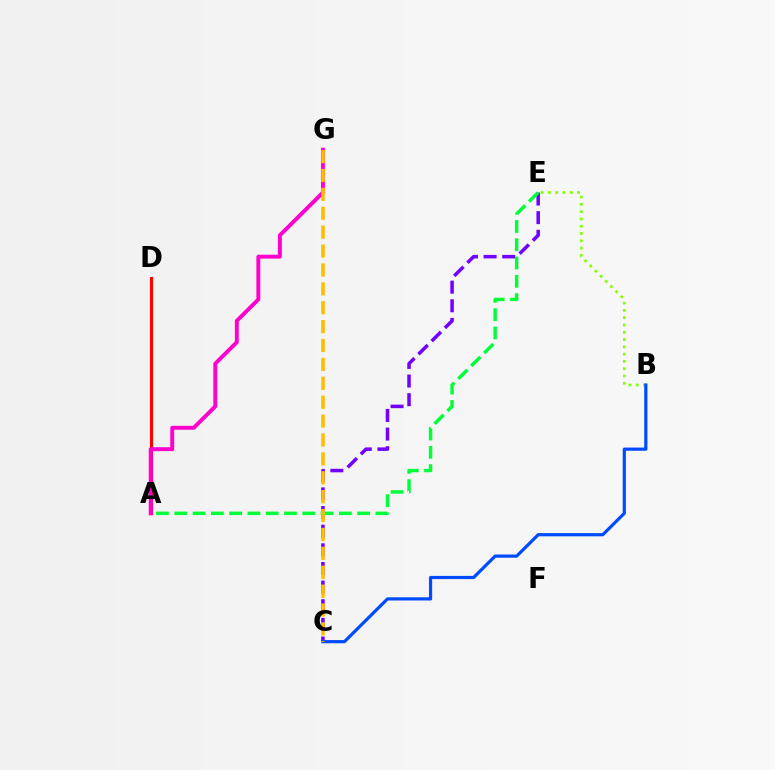{('C', 'E'): [{'color': '#7200ff', 'line_style': 'dashed', 'thickness': 2.53}], ('A', 'D'): [{'color': '#00fff6', 'line_style': 'solid', 'thickness': 2.23}, {'color': '#ff0000', 'line_style': 'solid', 'thickness': 2.2}], ('B', 'E'): [{'color': '#84ff00', 'line_style': 'dotted', 'thickness': 1.98}], ('A', 'E'): [{'color': '#00ff39', 'line_style': 'dashed', 'thickness': 2.48}], ('A', 'G'): [{'color': '#ff00cf', 'line_style': 'solid', 'thickness': 2.82}], ('B', 'C'): [{'color': '#004bff', 'line_style': 'solid', 'thickness': 2.3}], ('C', 'G'): [{'color': '#ffbd00', 'line_style': 'dashed', 'thickness': 2.57}]}